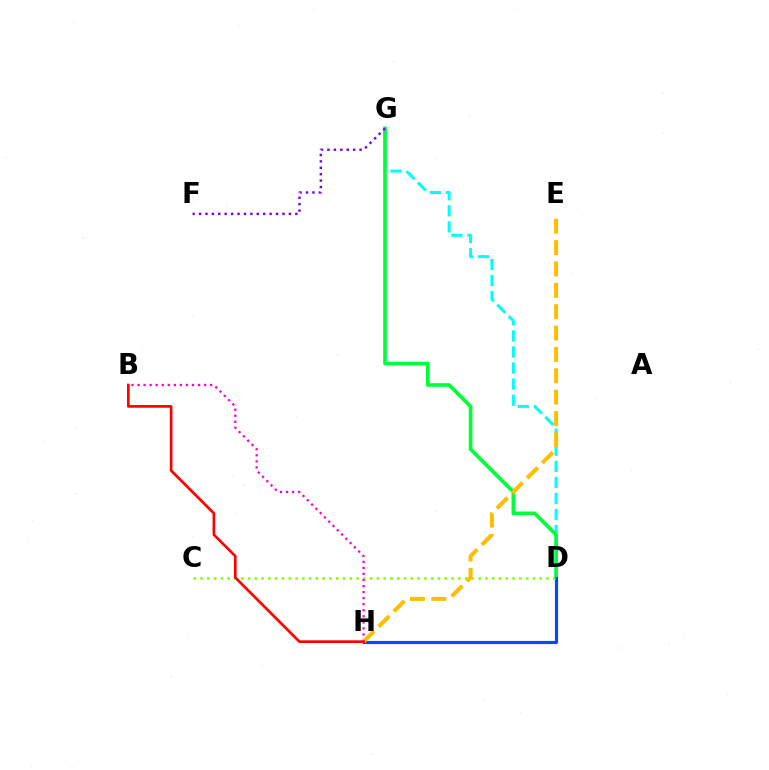{('D', 'G'): [{'color': '#00fff6', 'line_style': 'dashed', 'thickness': 2.18}, {'color': '#00ff39', 'line_style': 'solid', 'thickness': 2.64}], ('F', 'G'): [{'color': '#7200ff', 'line_style': 'dotted', 'thickness': 1.74}], ('D', 'H'): [{'color': '#004bff', 'line_style': 'solid', 'thickness': 2.27}], ('C', 'D'): [{'color': '#84ff00', 'line_style': 'dotted', 'thickness': 1.84}], ('B', 'H'): [{'color': '#ff00cf', 'line_style': 'dotted', 'thickness': 1.64}, {'color': '#ff0000', 'line_style': 'solid', 'thickness': 1.92}], ('E', 'H'): [{'color': '#ffbd00', 'line_style': 'dashed', 'thickness': 2.9}]}